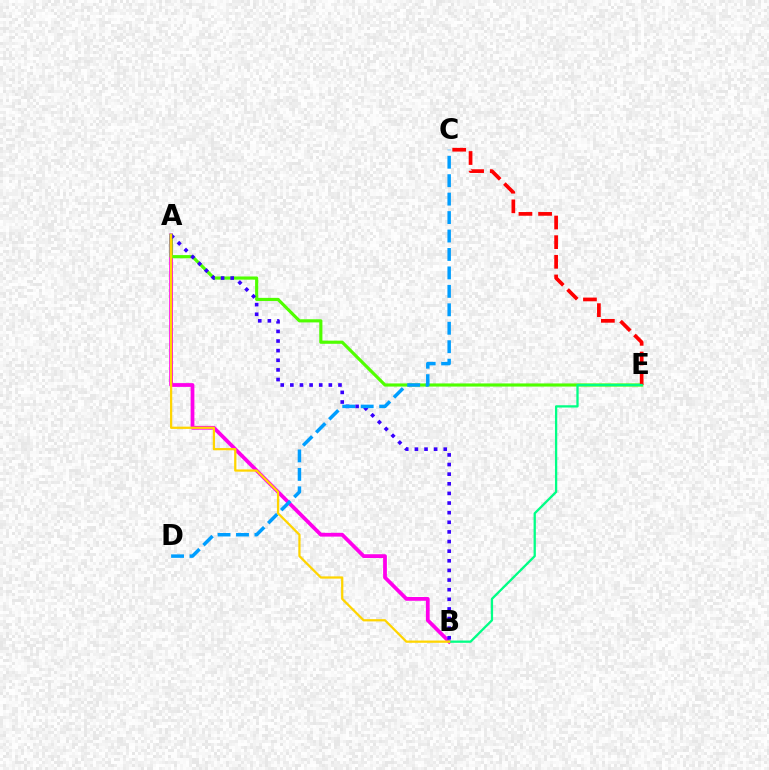{('A', 'B'): [{'color': '#ff00ed', 'line_style': 'solid', 'thickness': 2.71}, {'color': '#3700ff', 'line_style': 'dotted', 'thickness': 2.62}, {'color': '#ffd500', 'line_style': 'solid', 'thickness': 1.62}], ('A', 'E'): [{'color': '#4fff00', 'line_style': 'solid', 'thickness': 2.27}], ('C', 'E'): [{'color': '#ff0000', 'line_style': 'dashed', 'thickness': 2.67}], ('B', 'E'): [{'color': '#00ff86', 'line_style': 'solid', 'thickness': 1.65}], ('C', 'D'): [{'color': '#009eff', 'line_style': 'dashed', 'thickness': 2.51}]}